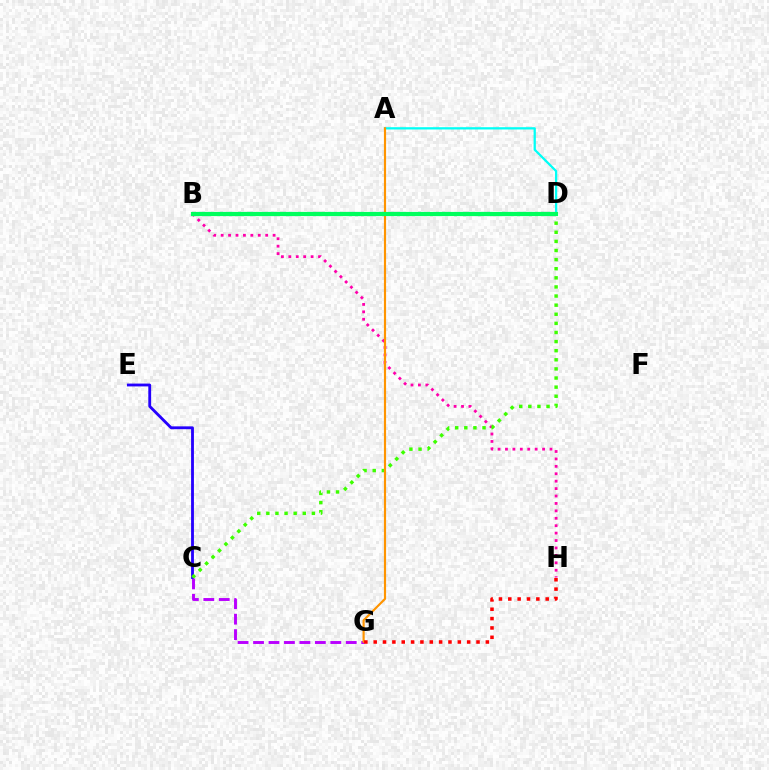{('B', 'D'): [{'color': '#d1ff00', 'line_style': 'solid', 'thickness': 2.6}, {'color': '#0074ff', 'line_style': 'dashed', 'thickness': 2.92}, {'color': '#00ff5c', 'line_style': 'solid', 'thickness': 3.0}], ('B', 'H'): [{'color': '#ff00ac', 'line_style': 'dotted', 'thickness': 2.02}], ('A', 'D'): [{'color': '#00fff6', 'line_style': 'solid', 'thickness': 1.63}], ('C', 'G'): [{'color': '#b900ff', 'line_style': 'dashed', 'thickness': 2.1}], ('C', 'E'): [{'color': '#2500ff', 'line_style': 'solid', 'thickness': 2.04}], ('C', 'D'): [{'color': '#3dff00', 'line_style': 'dotted', 'thickness': 2.47}], ('A', 'G'): [{'color': '#ff9400', 'line_style': 'solid', 'thickness': 1.56}], ('G', 'H'): [{'color': '#ff0000', 'line_style': 'dotted', 'thickness': 2.54}]}